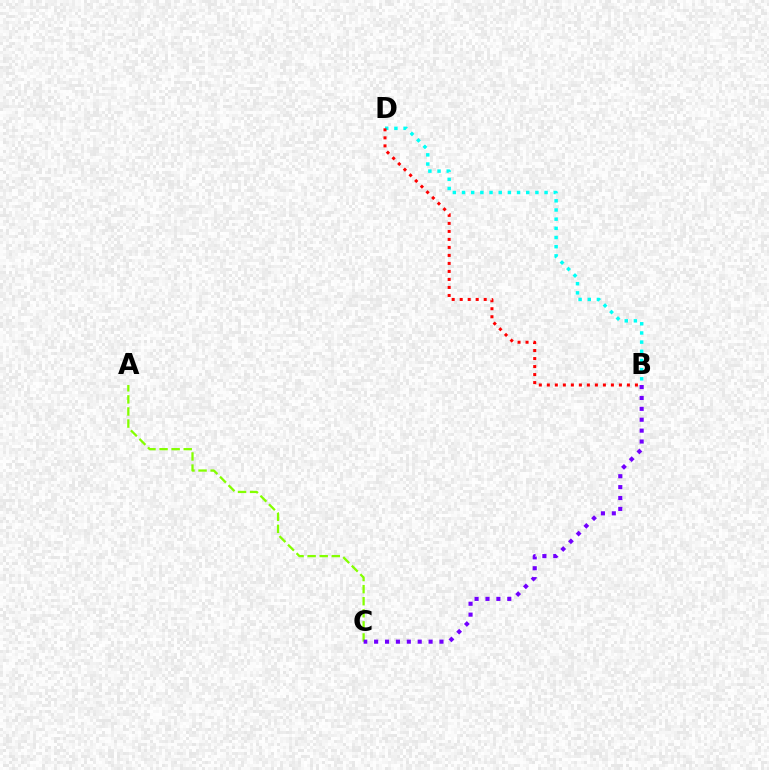{('A', 'C'): [{'color': '#84ff00', 'line_style': 'dashed', 'thickness': 1.64}], ('B', 'D'): [{'color': '#00fff6', 'line_style': 'dotted', 'thickness': 2.49}, {'color': '#ff0000', 'line_style': 'dotted', 'thickness': 2.18}], ('B', 'C'): [{'color': '#7200ff', 'line_style': 'dotted', 'thickness': 2.96}]}